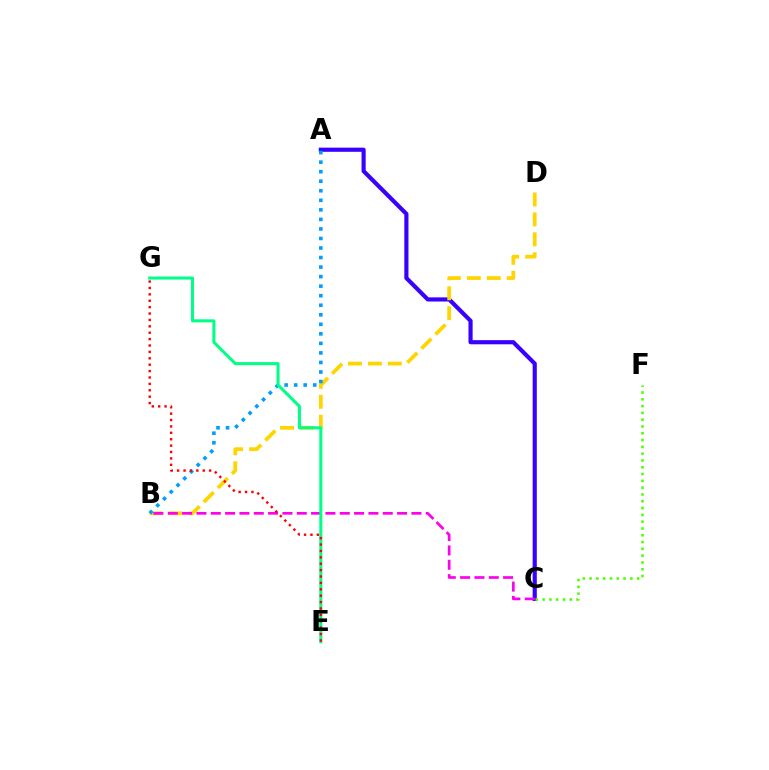{('A', 'C'): [{'color': '#3700ff', 'line_style': 'solid', 'thickness': 2.99}], ('C', 'F'): [{'color': '#4fff00', 'line_style': 'dotted', 'thickness': 1.85}], ('B', 'D'): [{'color': '#ffd500', 'line_style': 'dashed', 'thickness': 2.71}], ('B', 'C'): [{'color': '#ff00ed', 'line_style': 'dashed', 'thickness': 1.95}], ('A', 'B'): [{'color': '#009eff', 'line_style': 'dotted', 'thickness': 2.59}], ('E', 'G'): [{'color': '#00ff86', 'line_style': 'solid', 'thickness': 2.2}, {'color': '#ff0000', 'line_style': 'dotted', 'thickness': 1.74}]}